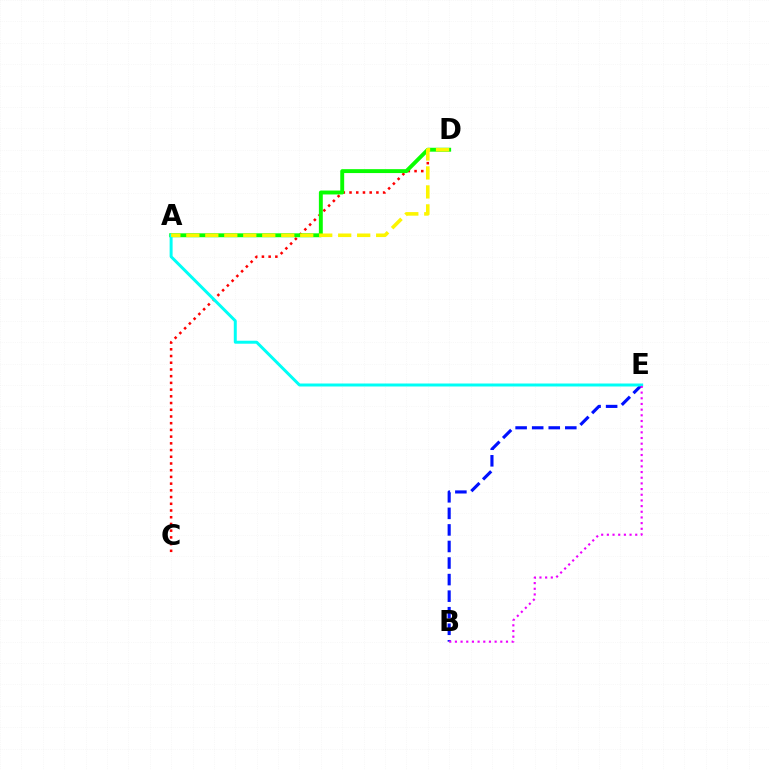{('C', 'D'): [{'color': '#ff0000', 'line_style': 'dotted', 'thickness': 1.82}], ('B', 'E'): [{'color': '#0010ff', 'line_style': 'dashed', 'thickness': 2.25}, {'color': '#ee00ff', 'line_style': 'dotted', 'thickness': 1.54}], ('A', 'D'): [{'color': '#08ff00', 'line_style': 'solid', 'thickness': 2.81}, {'color': '#fcf500', 'line_style': 'dashed', 'thickness': 2.58}], ('A', 'E'): [{'color': '#00fff6', 'line_style': 'solid', 'thickness': 2.15}]}